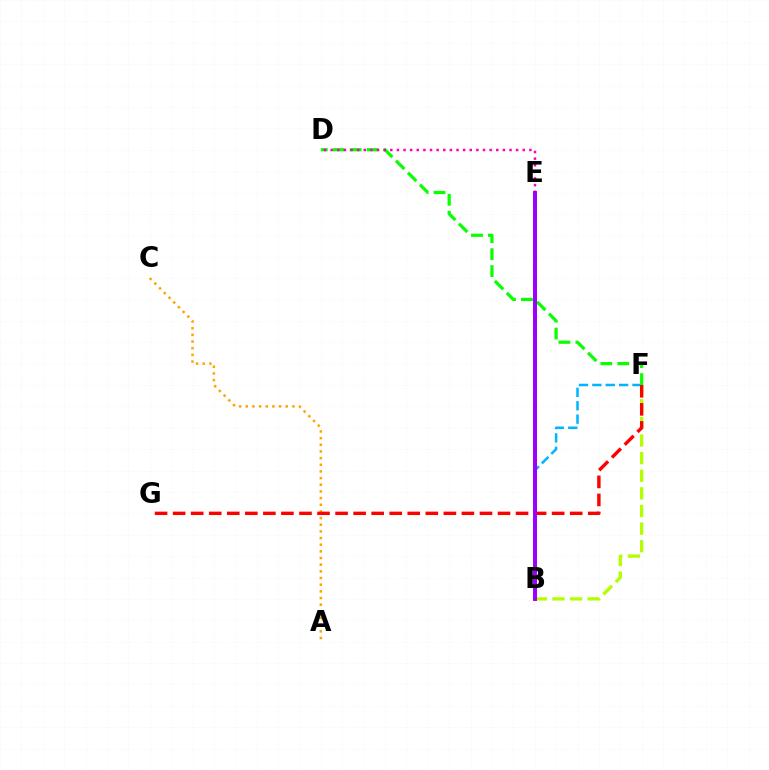{('B', 'F'): [{'color': '#b3ff00', 'line_style': 'dashed', 'thickness': 2.39}, {'color': '#00b5ff', 'line_style': 'dashed', 'thickness': 1.82}], ('A', 'C'): [{'color': '#ffa500', 'line_style': 'dotted', 'thickness': 1.81}], ('B', 'E'): [{'color': '#0010ff', 'line_style': 'dashed', 'thickness': 1.98}, {'color': '#00ff9d', 'line_style': 'solid', 'thickness': 1.77}, {'color': '#9b00ff', 'line_style': 'solid', 'thickness': 2.83}], ('F', 'G'): [{'color': '#ff0000', 'line_style': 'dashed', 'thickness': 2.45}], ('D', 'F'): [{'color': '#08ff00', 'line_style': 'dashed', 'thickness': 2.3}], ('D', 'E'): [{'color': '#ff00bd', 'line_style': 'dotted', 'thickness': 1.8}]}